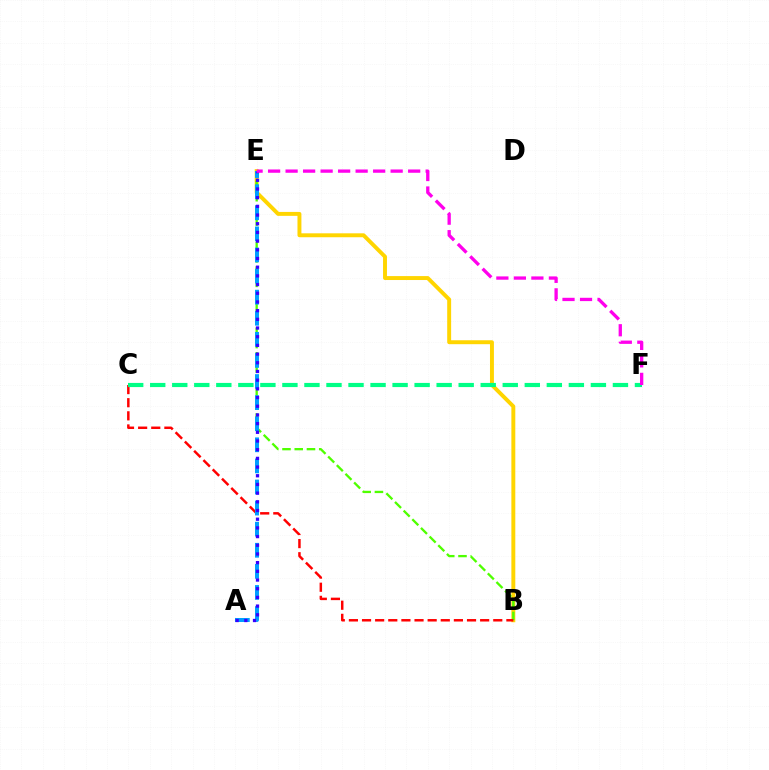{('B', 'E'): [{'color': '#ffd500', 'line_style': 'solid', 'thickness': 2.83}, {'color': '#4fff00', 'line_style': 'dashed', 'thickness': 1.66}], ('B', 'C'): [{'color': '#ff0000', 'line_style': 'dashed', 'thickness': 1.78}], ('A', 'E'): [{'color': '#009eff', 'line_style': 'dashed', 'thickness': 2.87}, {'color': '#3700ff', 'line_style': 'dotted', 'thickness': 2.36}], ('C', 'F'): [{'color': '#00ff86', 'line_style': 'dashed', 'thickness': 2.99}], ('E', 'F'): [{'color': '#ff00ed', 'line_style': 'dashed', 'thickness': 2.38}]}